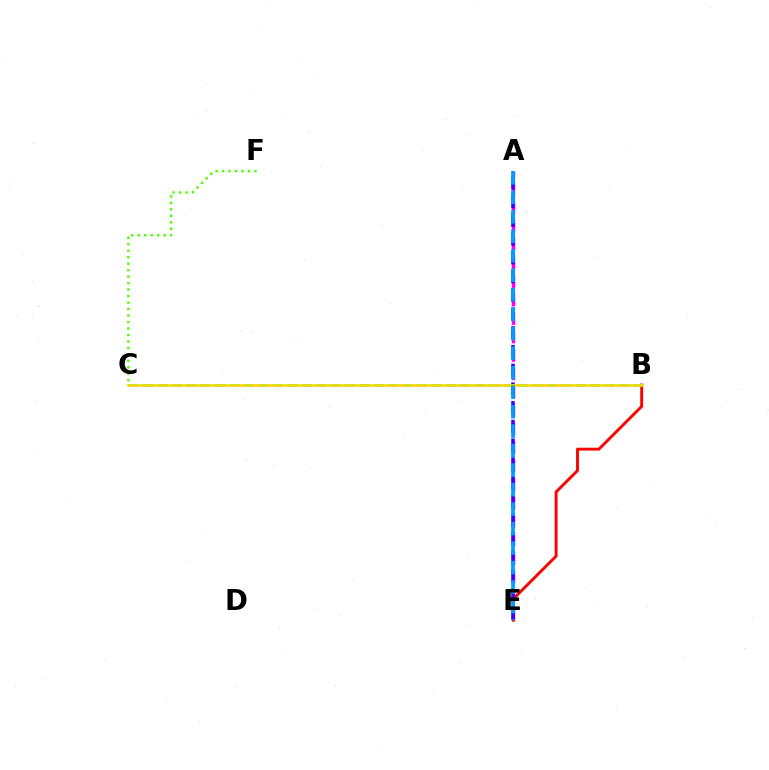{('A', 'E'): [{'color': '#ff00ed', 'line_style': 'dashed', 'thickness': 2.51}, {'color': '#3700ff', 'line_style': 'dashed', 'thickness': 2.54}, {'color': '#009eff', 'line_style': 'dashed', 'thickness': 2.65}], ('B', 'E'): [{'color': '#ff0000', 'line_style': 'solid', 'thickness': 2.08}], ('B', 'C'): [{'color': '#00ff86', 'line_style': 'dashed', 'thickness': 1.96}, {'color': '#ffd500', 'line_style': 'solid', 'thickness': 1.84}], ('C', 'F'): [{'color': '#4fff00', 'line_style': 'dotted', 'thickness': 1.76}]}